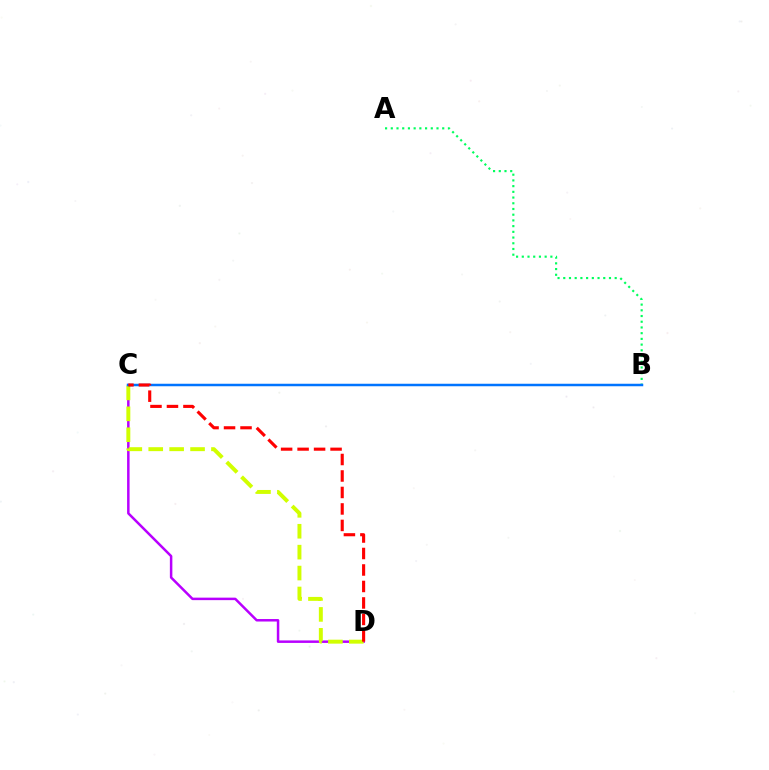{('C', 'D'): [{'color': '#b900ff', 'line_style': 'solid', 'thickness': 1.79}, {'color': '#d1ff00', 'line_style': 'dashed', 'thickness': 2.84}, {'color': '#ff0000', 'line_style': 'dashed', 'thickness': 2.24}], ('A', 'B'): [{'color': '#00ff5c', 'line_style': 'dotted', 'thickness': 1.55}], ('B', 'C'): [{'color': '#0074ff', 'line_style': 'solid', 'thickness': 1.8}]}